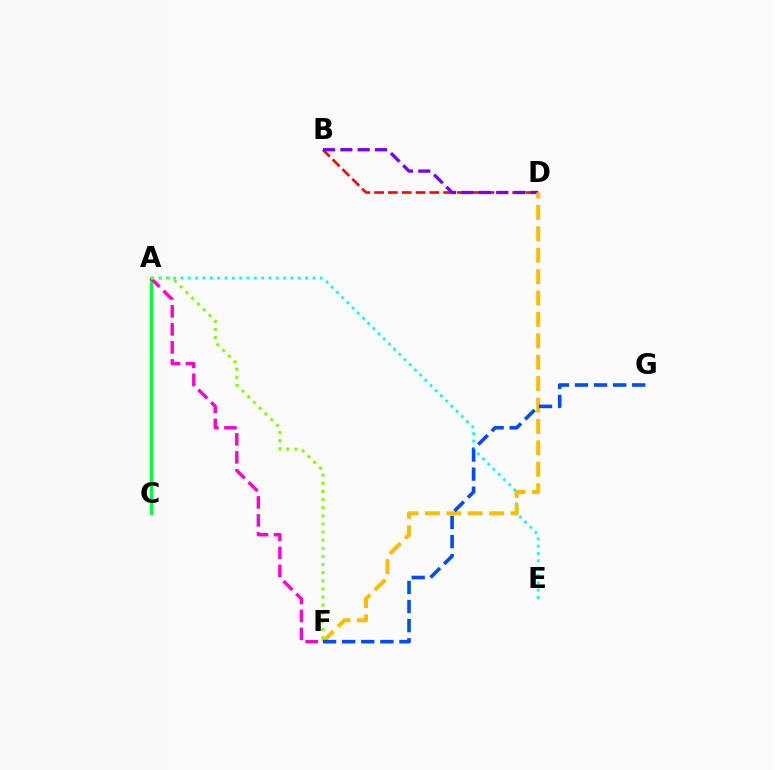{('A', 'C'): [{'color': '#00ff39', 'line_style': 'solid', 'thickness': 2.29}], ('A', 'F'): [{'color': '#ff00cf', 'line_style': 'dashed', 'thickness': 2.45}, {'color': '#84ff00', 'line_style': 'dotted', 'thickness': 2.21}], ('B', 'D'): [{'color': '#ff0000', 'line_style': 'dashed', 'thickness': 1.87}, {'color': '#7200ff', 'line_style': 'dashed', 'thickness': 2.36}], ('A', 'E'): [{'color': '#00fff6', 'line_style': 'dotted', 'thickness': 1.99}], ('D', 'F'): [{'color': '#ffbd00', 'line_style': 'dashed', 'thickness': 2.91}], ('F', 'G'): [{'color': '#004bff', 'line_style': 'dashed', 'thickness': 2.59}]}